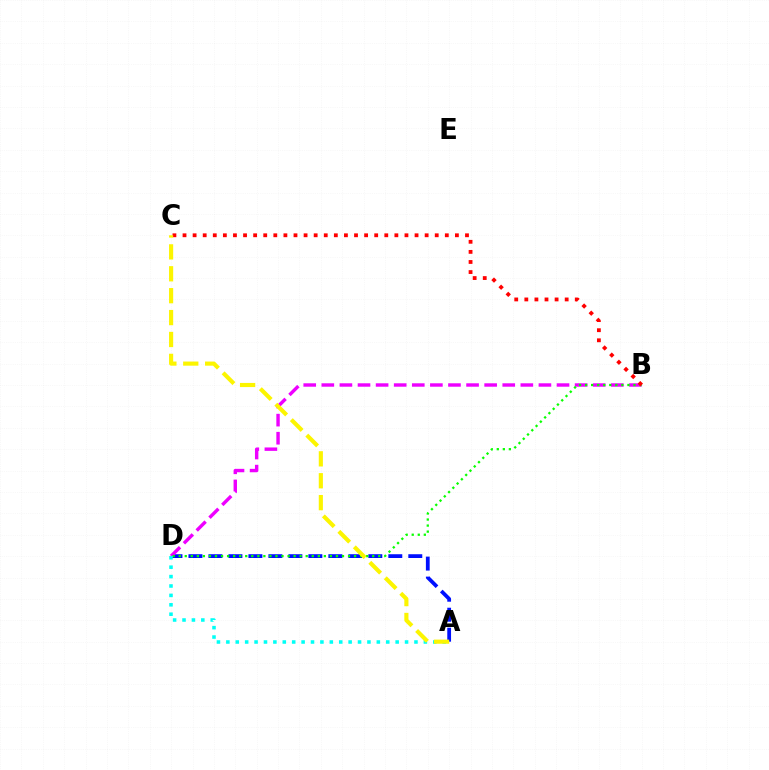{('A', 'D'): [{'color': '#0010ff', 'line_style': 'dashed', 'thickness': 2.72}, {'color': '#00fff6', 'line_style': 'dotted', 'thickness': 2.56}], ('B', 'D'): [{'color': '#ee00ff', 'line_style': 'dashed', 'thickness': 2.46}, {'color': '#08ff00', 'line_style': 'dotted', 'thickness': 1.64}], ('B', 'C'): [{'color': '#ff0000', 'line_style': 'dotted', 'thickness': 2.74}], ('A', 'C'): [{'color': '#fcf500', 'line_style': 'dashed', 'thickness': 2.97}]}